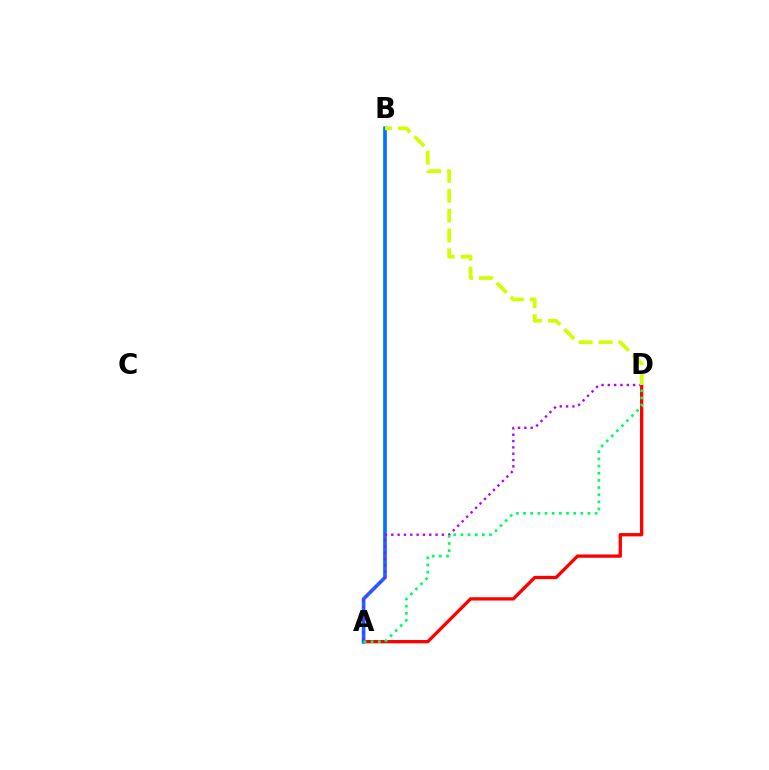{('A', 'D'): [{'color': '#ff0000', 'line_style': 'solid', 'thickness': 2.38}, {'color': '#b900ff', 'line_style': 'dotted', 'thickness': 1.72}, {'color': '#00ff5c', 'line_style': 'dotted', 'thickness': 1.94}], ('A', 'B'): [{'color': '#0074ff', 'line_style': 'solid', 'thickness': 2.64}], ('B', 'D'): [{'color': '#d1ff00', 'line_style': 'dashed', 'thickness': 2.69}]}